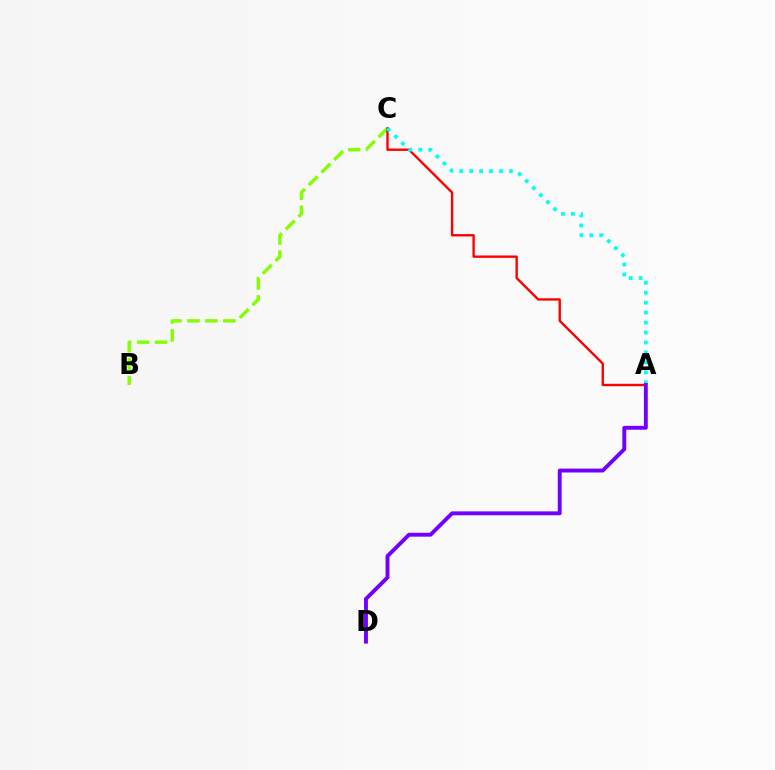{('B', 'C'): [{'color': '#84ff00', 'line_style': 'dashed', 'thickness': 2.44}], ('A', 'C'): [{'color': '#ff0000', 'line_style': 'solid', 'thickness': 1.71}, {'color': '#00fff6', 'line_style': 'dotted', 'thickness': 2.7}], ('A', 'D'): [{'color': '#7200ff', 'line_style': 'solid', 'thickness': 2.8}]}